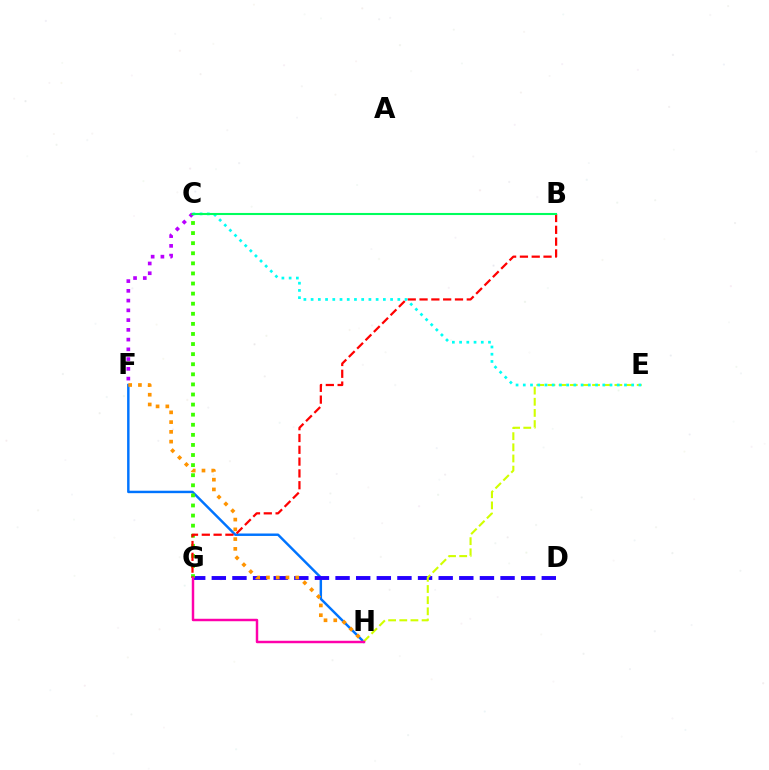{('F', 'H'): [{'color': '#0074ff', 'line_style': 'solid', 'thickness': 1.77}, {'color': '#ff9400', 'line_style': 'dotted', 'thickness': 2.65}], ('D', 'G'): [{'color': '#2500ff', 'line_style': 'dashed', 'thickness': 2.8}], ('C', 'F'): [{'color': '#b900ff', 'line_style': 'dotted', 'thickness': 2.65}], ('C', 'G'): [{'color': '#3dff00', 'line_style': 'dotted', 'thickness': 2.74}], ('B', 'G'): [{'color': '#ff0000', 'line_style': 'dashed', 'thickness': 1.6}], ('E', 'H'): [{'color': '#d1ff00', 'line_style': 'dashed', 'thickness': 1.52}], ('C', 'E'): [{'color': '#00fff6', 'line_style': 'dotted', 'thickness': 1.96}], ('G', 'H'): [{'color': '#ff00ac', 'line_style': 'solid', 'thickness': 1.77}], ('B', 'C'): [{'color': '#00ff5c', 'line_style': 'solid', 'thickness': 1.51}]}